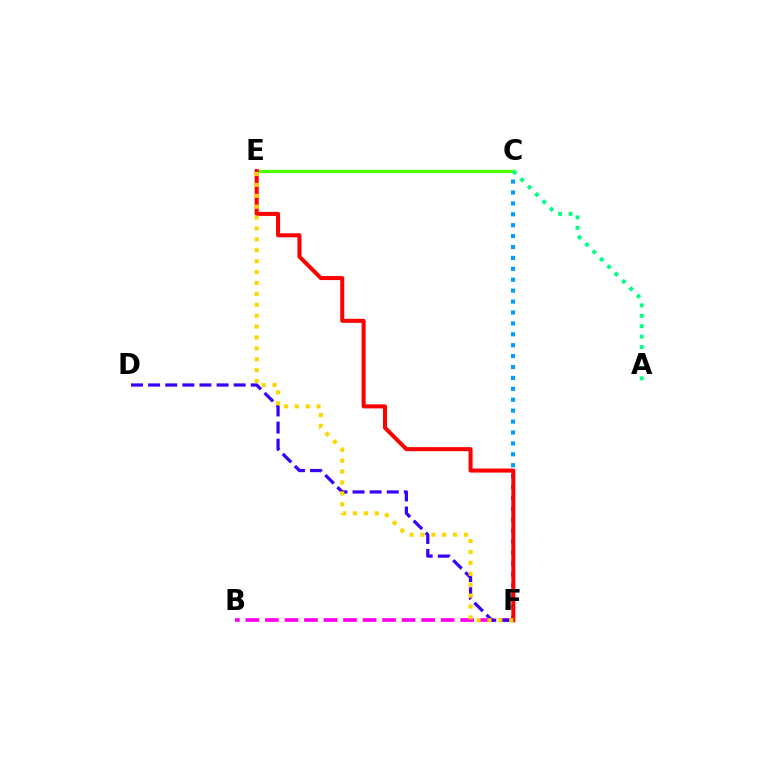{('C', 'F'): [{'color': '#009eff', 'line_style': 'dotted', 'thickness': 2.96}], ('B', 'F'): [{'color': '#ff00ed', 'line_style': 'dashed', 'thickness': 2.65}], ('D', 'F'): [{'color': '#3700ff', 'line_style': 'dashed', 'thickness': 2.32}], ('C', 'E'): [{'color': '#4fff00', 'line_style': 'solid', 'thickness': 2.35}], ('A', 'C'): [{'color': '#00ff86', 'line_style': 'dotted', 'thickness': 2.83}], ('E', 'F'): [{'color': '#ff0000', 'line_style': 'solid', 'thickness': 2.9}, {'color': '#ffd500', 'line_style': 'dotted', 'thickness': 2.96}]}